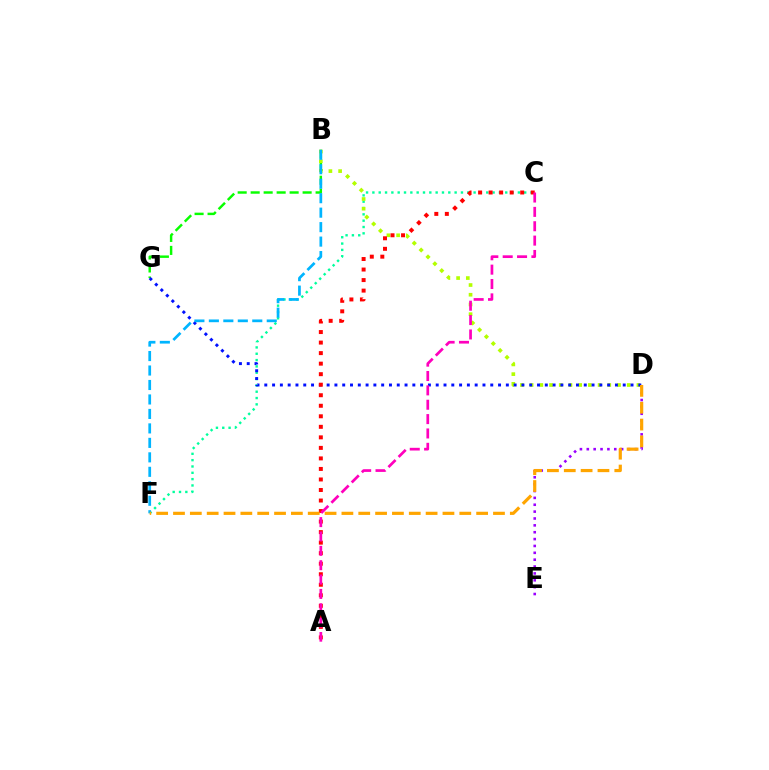{('C', 'F'): [{'color': '#00ff9d', 'line_style': 'dotted', 'thickness': 1.72}], ('B', 'G'): [{'color': '#08ff00', 'line_style': 'dashed', 'thickness': 1.76}], ('B', 'D'): [{'color': '#b3ff00', 'line_style': 'dotted', 'thickness': 2.64}], ('D', 'G'): [{'color': '#0010ff', 'line_style': 'dotted', 'thickness': 2.12}], ('B', 'F'): [{'color': '#00b5ff', 'line_style': 'dashed', 'thickness': 1.97}], ('D', 'E'): [{'color': '#9b00ff', 'line_style': 'dotted', 'thickness': 1.87}], ('A', 'C'): [{'color': '#ff0000', 'line_style': 'dotted', 'thickness': 2.86}, {'color': '#ff00bd', 'line_style': 'dashed', 'thickness': 1.95}], ('D', 'F'): [{'color': '#ffa500', 'line_style': 'dashed', 'thickness': 2.29}]}